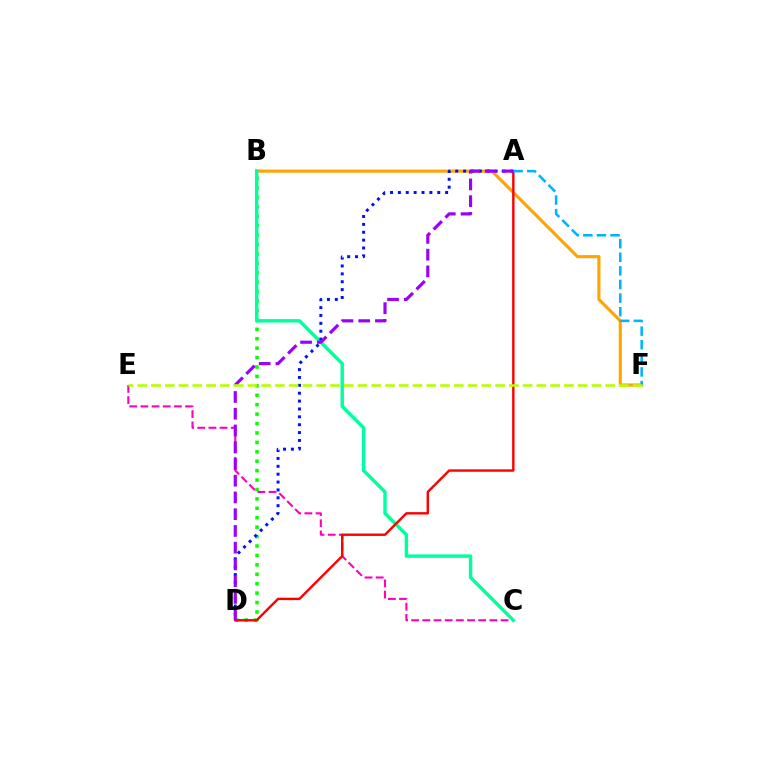{('C', 'E'): [{'color': '#ff00bd', 'line_style': 'dashed', 'thickness': 1.52}], ('B', 'F'): [{'color': '#ffa500', 'line_style': 'solid', 'thickness': 2.27}], ('B', 'D'): [{'color': '#08ff00', 'line_style': 'dotted', 'thickness': 2.56}], ('B', 'C'): [{'color': '#00ff9d', 'line_style': 'solid', 'thickness': 2.47}], ('A', 'D'): [{'color': '#ff0000', 'line_style': 'solid', 'thickness': 1.74}, {'color': '#0010ff', 'line_style': 'dotted', 'thickness': 2.14}, {'color': '#9b00ff', 'line_style': 'dashed', 'thickness': 2.28}], ('A', 'F'): [{'color': '#00b5ff', 'line_style': 'dashed', 'thickness': 1.85}], ('E', 'F'): [{'color': '#b3ff00', 'line_style': 'dashed', 'thickness': 1.87}]}